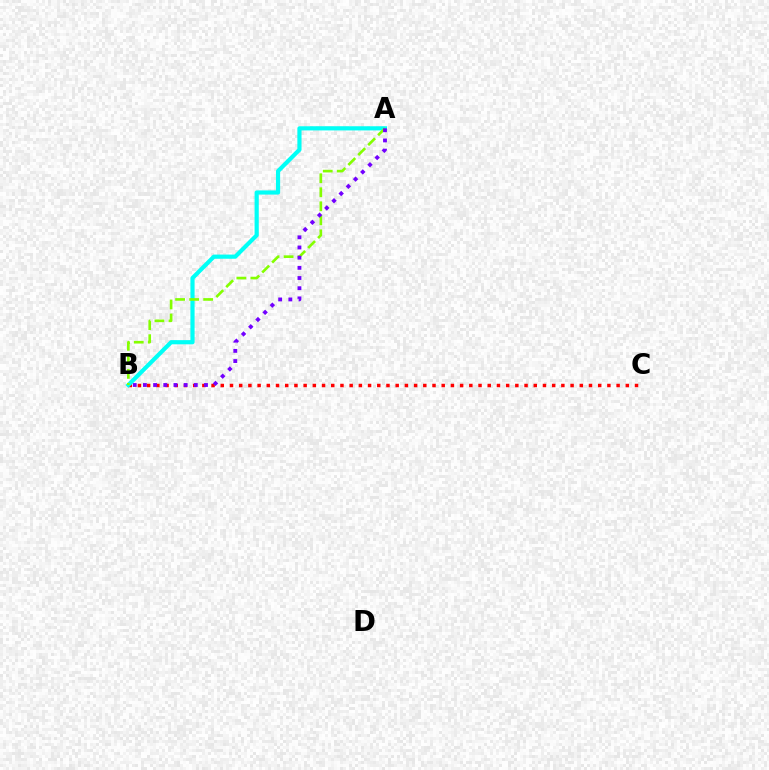{('B', 'C'): [{'color': '#ff0000', 'line_style': 'dotted', 'thickness': 2.5}], ('A', 'B'): [{'color': '#00fff6', 'line_style': 'solid', 'thickness': 3.0}, {'color': '#84ff00', 'line_style': 'dashed', 'thickness': 1.9}, {'color': '#7200ff', 'line_style': 'dotted', 'thickness': 2.77}]}